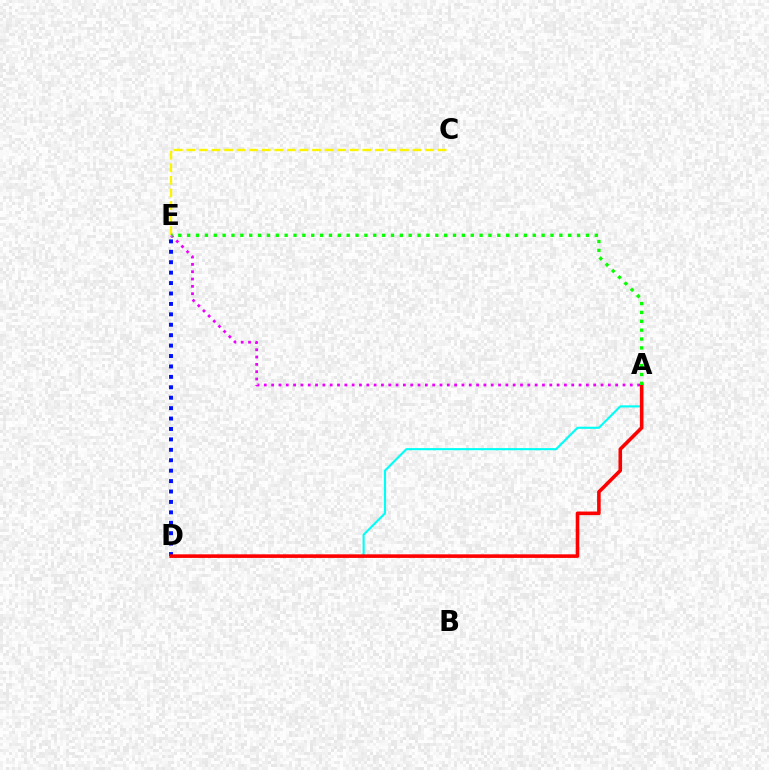{('A', 'E'): [{'color': '#ee00ff', 'line_style': 'dotted', 'thickness': 1.99}, {'color': '#08ff00', 'line_style': 'dotted', 'thickness': 2.41}], ('A', 'D'): [{'color': '#00fff6', 'line_style': 'solid', 'thickness': 1.52}, {'color': '#ff0000', 'line_style': 'solid', 'thickness': 2.58}], ('D', 'E'): [{'color': '#0010ff', 'line_style': 'dotted', 'thickness': 2.83}], ('C', 'E'): [{'color': '#fcf500', 'line_style': 'dashed', 'thickness': 1.71}]}